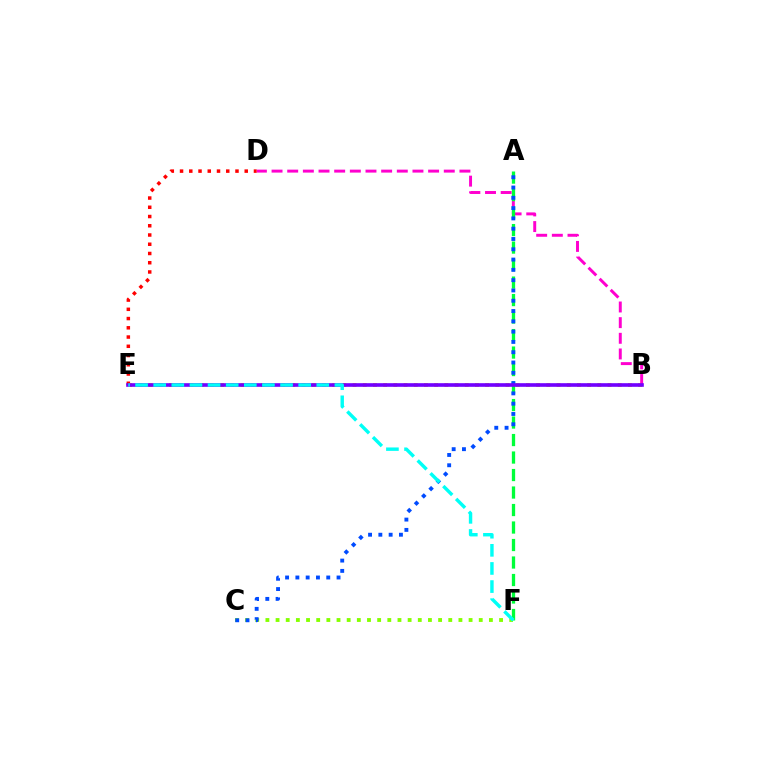{('B', 'E'): [{'color': '#ffbd00', 'line_style': 'dotted', 'thickness': 2.77}, {'color': '#7200ff', 'line_style': 'solid', 'thickness': 2.62}], ('B', 'D'): [{'color': '#ff00cf', 'line_style': 'dashed', 'thickness': 2.13}], ('D', 'E'): [{'color': '#ff0000', 'line_style': 'dotted', 'thickness': 2.51}], ('C', 'F'): [{'color': '#84ff00', 'line_style': 'dotted', 'thickness': 2.76}], ('A', 'F'): [{'color': '#00ff39', 'line_style': 'dashed', 'thickness': 2.38}], ('A', 'C'): [{'color': '#004bff', 'line_style': 'dotted', 'thickness': 2.8}], ('E', 'F'): [{'color': '#00fff6', 'line_style': 'dashed', 'thickness': 2.46}]}